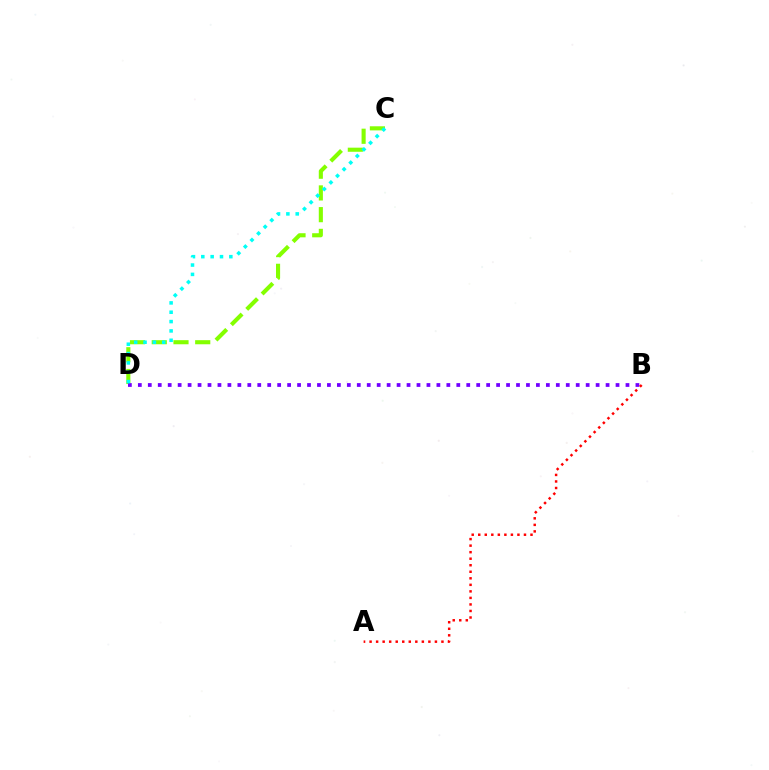{('C', 'D'): [{'color': '#84ff00', 'line_style': 'dashed', 'thickness': 2.95}, {'color': '#00fff6', 'line_style': 'dotted', 'thickness': 2.54}], ('B', 'D'): [{'color': '#7200ff', 'line_style': 'dotted', 'thickness': 2.7}], ('A', 'B'): [{'color': '#ff0000', 'line_style': 'dotted', 'thickness': 1.78}]}